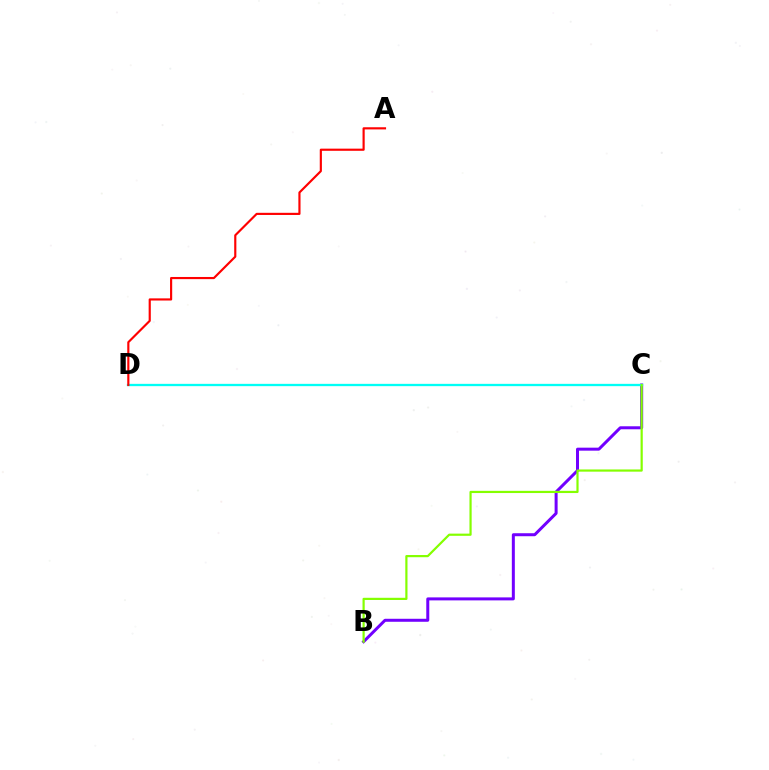{('B', 'C'): [{'color': '#7200ff', 'line_style': 'solid', 'thickness': 2.16}, {'color': '#84ff00', 'line_style': 'solid', 'thickness': 1.58}], ('C', 'D'): [{'color': '#00fff6', 'line_style': 'solid', 'thickness': 1.66}], ('A', 'D'): [{'color': '#ff0000', 'line_style': 'solid', 'thickness': 1.55}]}